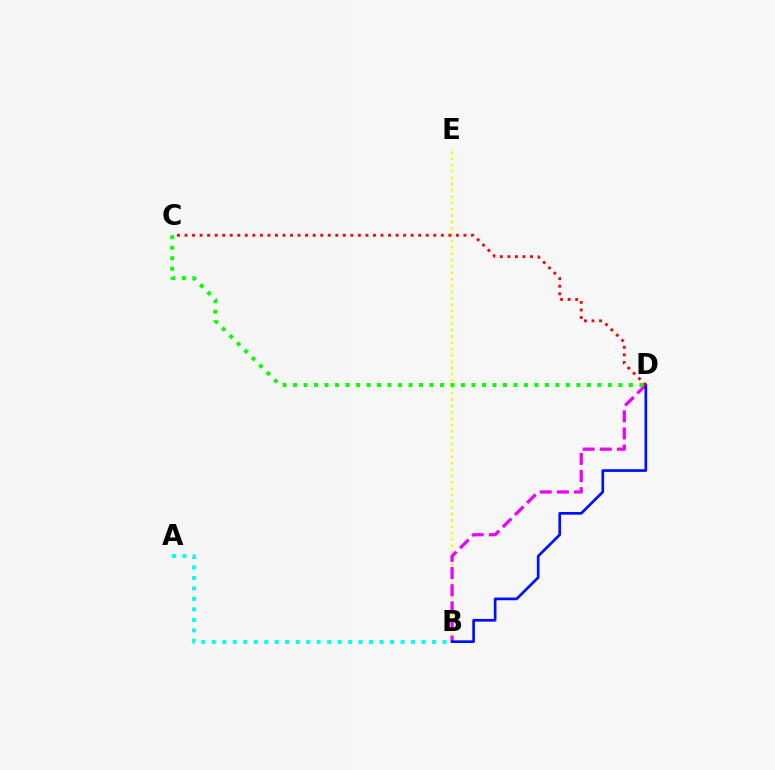{('B', 'E'): [{'color': '#fcf500', 'line_style': 'dotted', 'thickness': 1.72}], ('B', 'D'): [{'color': '#ee00ff', 'line_style': 'dashed', 'thickness': 2.33}, {'color': '#0010ff', 'line_style': 'solid', 'thickness': 1.94}], ('A', 'B'): [{'color': '#00fff6', 'line_style': 'dotted', 'thickness': 2.85}], ('C', 'D'): [{'color': '#ff0000', 'line_style': 'dotted', 'thickness': 2.05}, {'color': '#08ff00', 'line_style': 'dotted', 'thickness': 2.85}]}